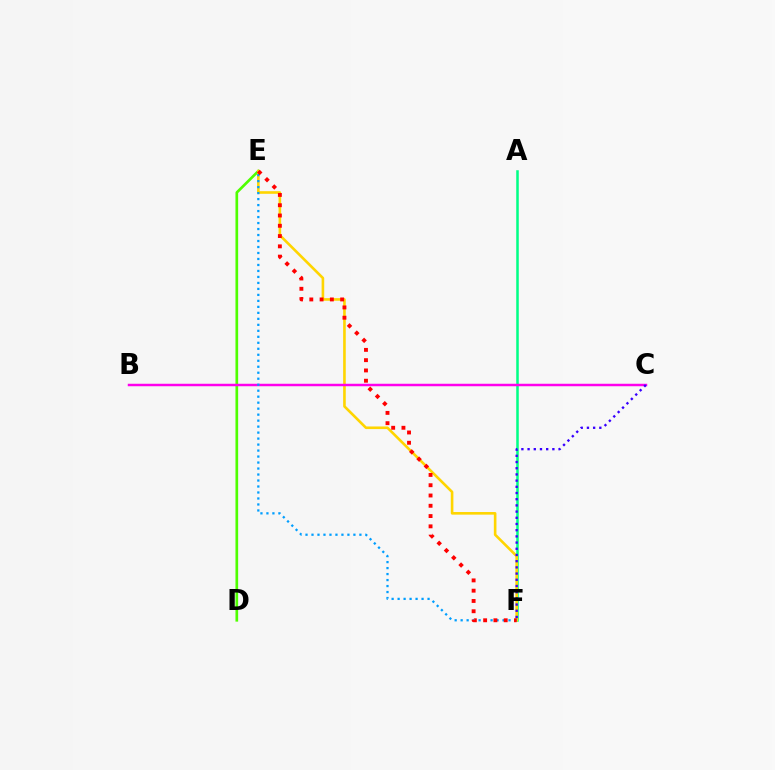{('A', 'F'): [{'color': '#00ff86', 'line_style': 'solid', 'thickness': 1.82}], ('D', 'E'): [{'color': '#4fff00', 'line_style': 'solid', 'thickness': 1.93}], ('E', 'F'): [{'color': '#ffd500', 'line_style': 'solid', 'thickness': 1.88}, {'color': '#009eff', 'line_style': 'dotted', 'thickness': 1.63}, {'color': '#ff0000', 'line_style': 'dotted', 'thickness': 2.79}], ('B', 'C'): [{'color': '#ff00ed', 'line_style': 'solid', 'thickness': 1.78}], ('C', 'F'): [{'color': '#3700ff', 'line_style': 'dotted', 'thickness': 1.68}]}